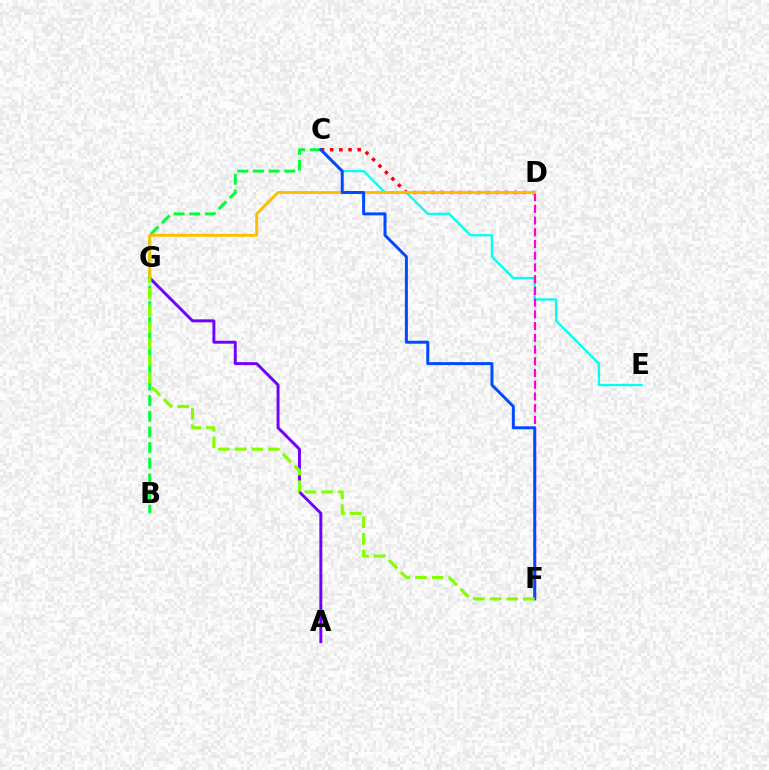{('C', 'E'): [{'color': '#00fff6', 'line_style': 'solid', 'thickness': 1.66}], ('A', 'G'): [{'color': '#7200ff', 'line_style': 'solid', 'thickness': 2.12}], ('C', 'D'): [{'color': '#ff0000', 'line_style': 'dotted', 'thickness': 2.49}], ('D', 'F'): [{'color': '#ff00cf', 'line_style': 'dashed', 'thickness': 1.59}], ('B', 'C'): [{'color': '#00ff39', 'line_style': 'dashed', 'thickness': 2.13}], ('D', 'G'): [{'color': '#ffbd00', 'line_style': 'solid', 'thickness': 2.08}], ('C', 'F'): [{'color': '#004bff', 'line_style': 'solid', 'thickness': 2.15}], ('F', 'G'): [{'color': '#84ff00', 'line_style': 'dashed', 'thickness': 2.27}]}